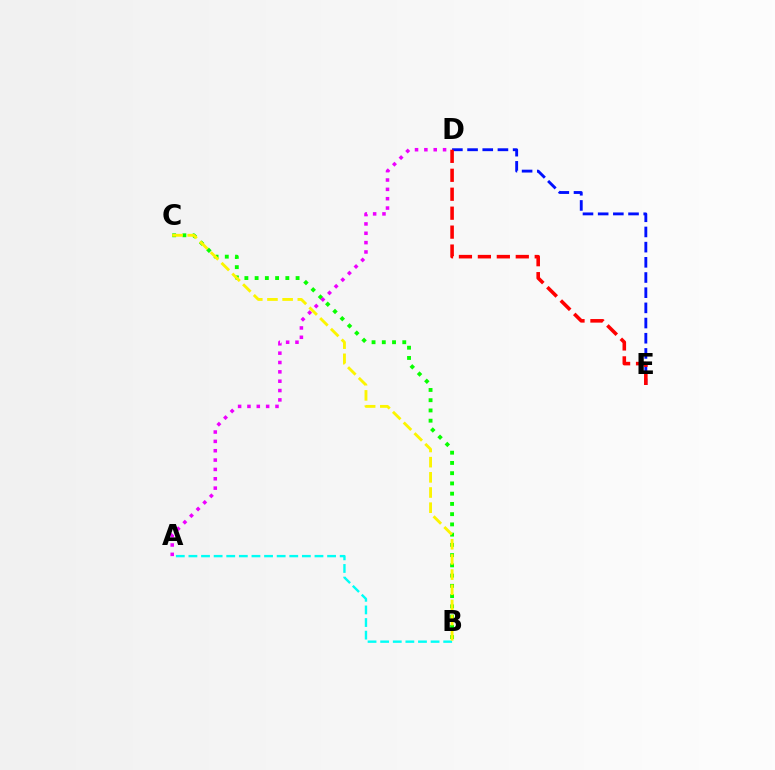{('B', 'C'): [{'color': '#08ff00', 'line_style': 'dotted', 'thickness': 2.78}, {'color': '#fcf500', 'line_style': 'dashed', 'thickness': 2.06}], ('D', 'E'): [{'color': '#0010ff', 'line_style': 'dashed', 'thickness': 2.06}, {'color': '#ff0000', 'line_style': 'dashed', 'thickness': 2.57}], ('A', 'B'): [{'color': '#00fff6', 'line_style': 'dashed', 'thickness': 1.71}], ('A', 'D'): [{'color': '#ee00ff', 'line_style': 'dotted', 'thickness': 2.54}]}